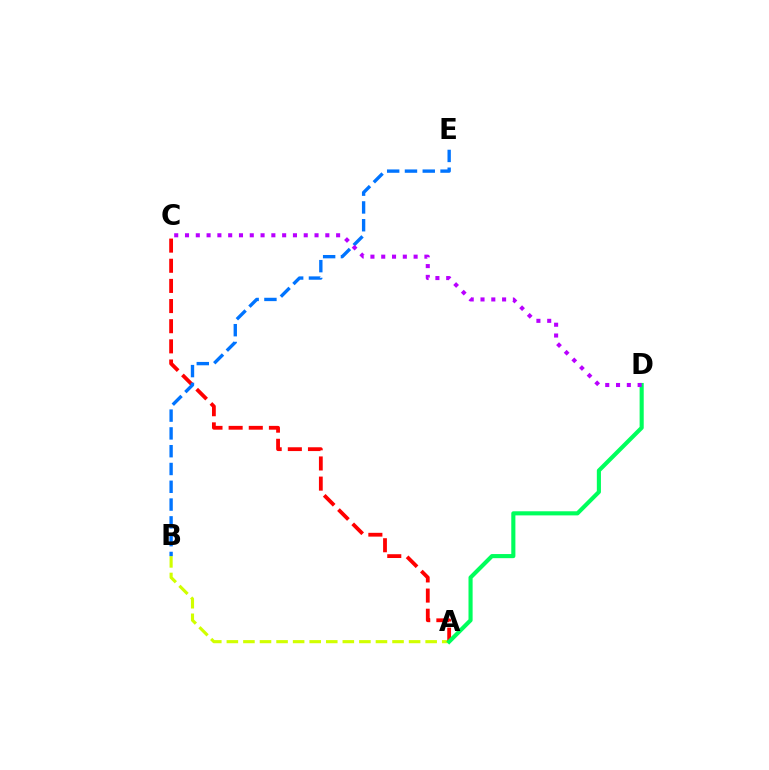{('A', 'B'): [{'color': '#d1ff00', 'line_style': 'dashed', 'thickness': 2.25}], ('A', 'C'): [{'color': '#ff0000', 'line_style': 'dashed', 'thickness': 2.74}], ('A', 'D'): [{'color': '#00ff5c', 'line_style': 'solid', 'thickness': 2.96}], ('B', 'E'): [{'color': '#0074ff', 'line_style': 'dashed', 'thickness': 2.42}], ('C', 'D'): [{'color': '#b900ff', 'line_style': 'dotted', 'thickness': 2.93}]}